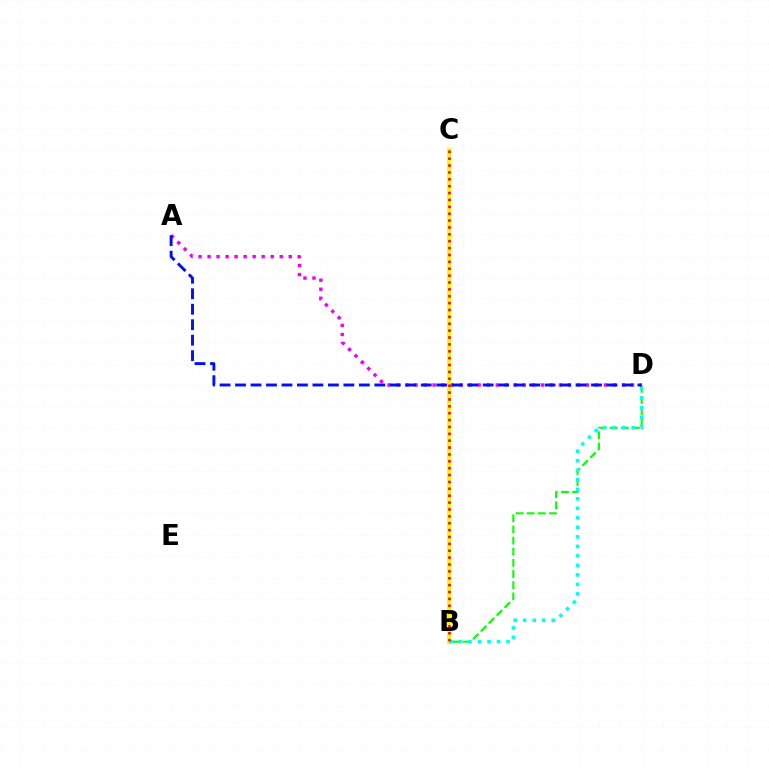{('A', 'D'): [{'color': '#ee00ff', 'line_style': 'dotted', 'thickness': 2.45}, {'color': '#0010ff', 'line_style': 'dashed', 'thickness': 2.1}], ('B', 'C'): [{'color': '#fcf500', 'line_style': 'solid', 'thickness': 2.79}, {'color': '#ff0000', 'line_style': 'dotted', 'thickness': 1.87}], ('B', 'D'): [{'color': '#08ff00', 'line_style': 'dashed', 'thickness': 1.51}, {'color': '#00fff6', 'line_style': 'dotted', 'thickness': 2.59}]}